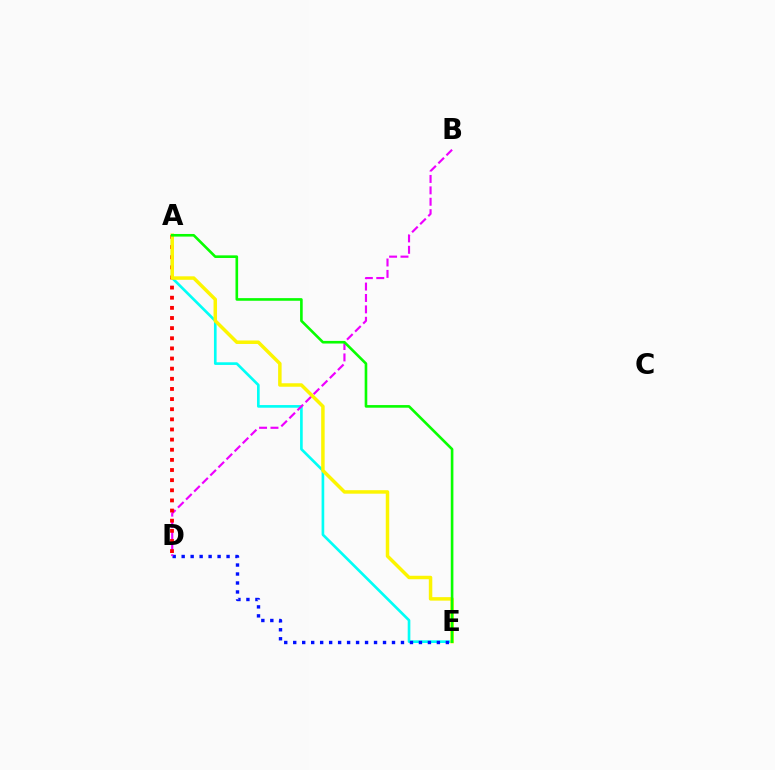{('A', 'E'): [{'color': '#00fff6', 'line_style': 'solid', 'thickness': 1.91}, {'color': '#fcf500', 'line_style': 'solid', 'thickness': 2.51}, {'color': '#08ff00', 'line_style': 'solid', 'thickness': 1.89}], ('D', 'E'): [{'color': '#0010ff', 'line_style': 'dotted', 'thickness': 2.44}], ('B', 'D'): [{'color': '#ee00ff', 'line_style': 'dashed', 'thickness': 1.55}], ('A', 'D'): [{'color': '#ff0000', 'line_style': 'dotted', 'thickness': 2.75}]}